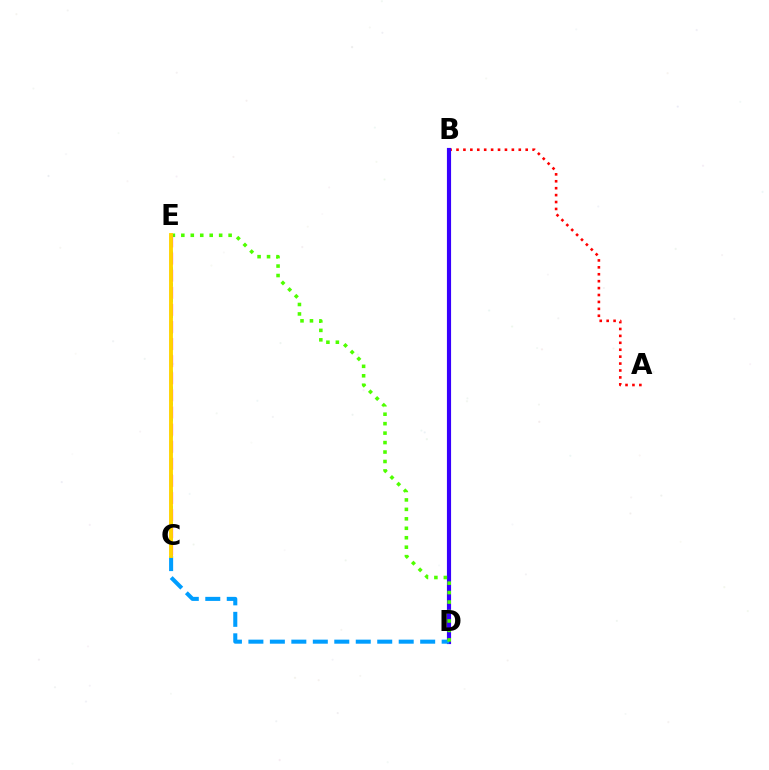{('A', 'B'): [{'color': '#ff0000', 'line_style': 'dotted', 'thickness': 1.88}], ('B', 'D'): [{'color': '#3700ff', 'line_style': 'solid', 'thickness': 2.99}], ('C', 'D'): [{'color': '#009eff', 'line_style': 'dashed', 'thickness': 2.92}], ('D', 'E'): [{'color': '#4fff00', 'line_style': 'dotted', 'thickness': 2.57}], ('C', 'E'): [{'color': '#00ff86', 'line_style': 'dotted', 'thickness': 2.16}, {'color': '#ff00ed', 'line_style': 'dashed', 'thickness': 2.32}, {'color': '#ffd500', 'line_style': 'solid', 'thickness': 2.79}]}